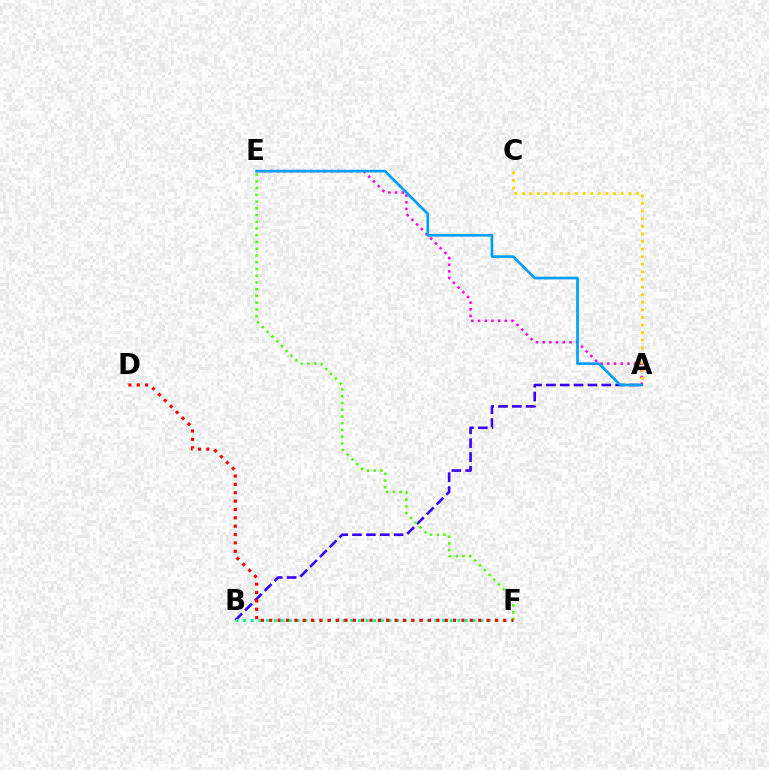{('A', 'B'): [{'color': '#3700ff', 'line_style': 'dashed', 'thickness': 1.88}], ('E', 'F'): [{'color': '#4fff00', 'line_style': 'dotted', 'thickness': 1.83}], ('B', 'F'): [{'color': '#00ff86', 'line_style': 'dotted', 'thickness': 2.08}], ('D', 'F'): [{'color': '#ff0000', 'line_style': 'dotted', 'thickness': 2.27}], ('A', 'E'): [{'color': '#ff00ed', 'line_style': 'dotted', 'thickness': 1.82}, {'color': '#009eff', 'line_style': 'solid', 'thickness': 1.94}], ('A', 'C'): [{'color': '#ffd500', 'line_style': 'dotted', 'thickness': 2.06}]}